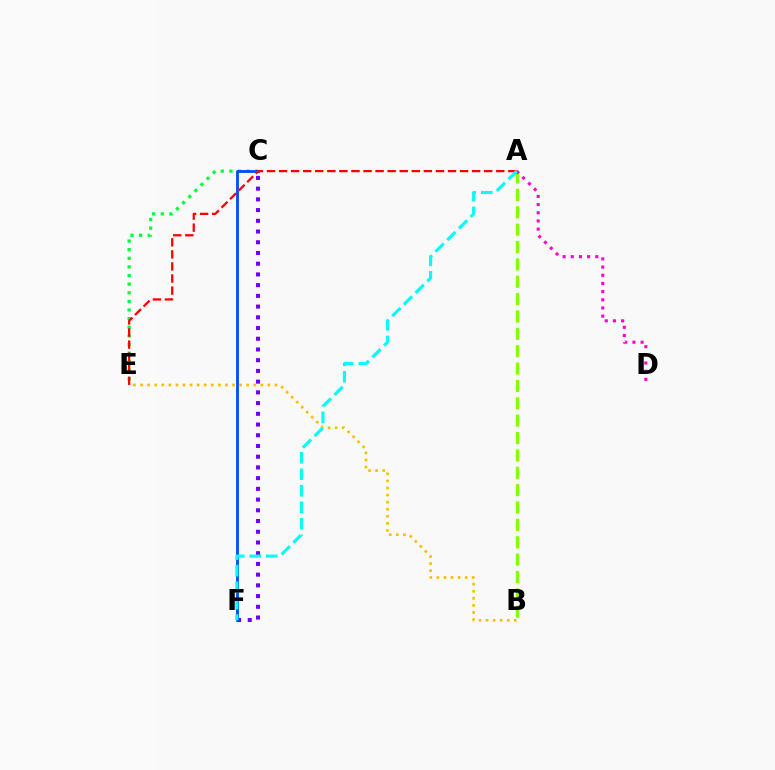{('A', 'B'): [{'color': '#84ff00', 'line_style': 'dashed', 'thickness': 2.36}], ('C', 'E'): [{'color': '#00ff39', 'line_style': 'dotted', 'thickness': 2.34}], ('C', 'F'): [{'color': '#7200ff', 'line_style': 'dotted', 'thickness': 2.91}, {'color': '#004bff', 'line_style': 'solid', 'thickness': 2.02}], ('A', 'D'): [{'color': '#ff00cf', 'line_style': 'dotted', 'thickness': 2.22}], ('A', 'E'): [{'color': '#ff0000', 'line_style': 'dashed', 'thickness': 1.64}], ('B', 'E'): [{'color': '#ffbd00', 'line_style': 'dotted', 'thickness': 1.92}], ('A', 'F'): [{'color': '#00fff6', 'line_style': 'dashed', 'thickness': 2.24}]}